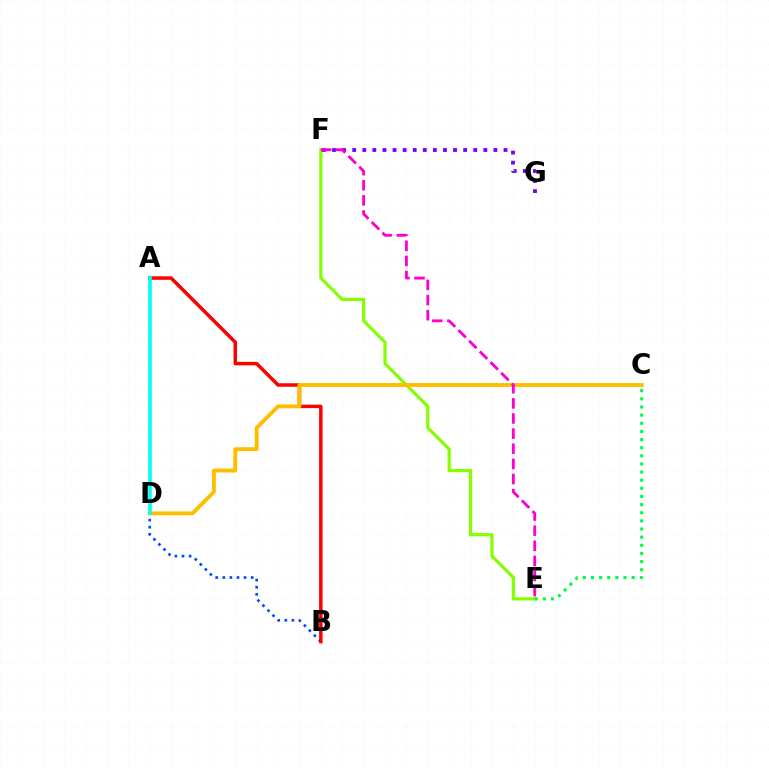{('B', 'D'): [{'color': '#004bff', 'line_style': 'dotted', 'thickness': 1.93}], ('E', 'F'): [{'color': '#84ff00', 'line_style': 'solid', 'thickness': 2.32}, {'color': '#ff00cf', 'line_style': 'dashed', 'thickness': 2.06}], ('A', 'B'): [{'color': '#ff0000', 'line_style': 'solid', 'thickness': 2.51}], ('C', 'D'): [{'color': '#ffbd00', 'line_style': 'solid', 'thickness': 2.78}], ('C', 'E'): [{'color': '#00ff39', 'line_style': 'dotted', 'thickness': 2.21}], ('F', 'G'): [{'color': '#7200ff', 'line_style': 'dotted', 'thickness': 2.74}], ('A', 'D'): [{'color': '#00fff6', 'line_style': 'solid', 'thickness': 2.61}]}